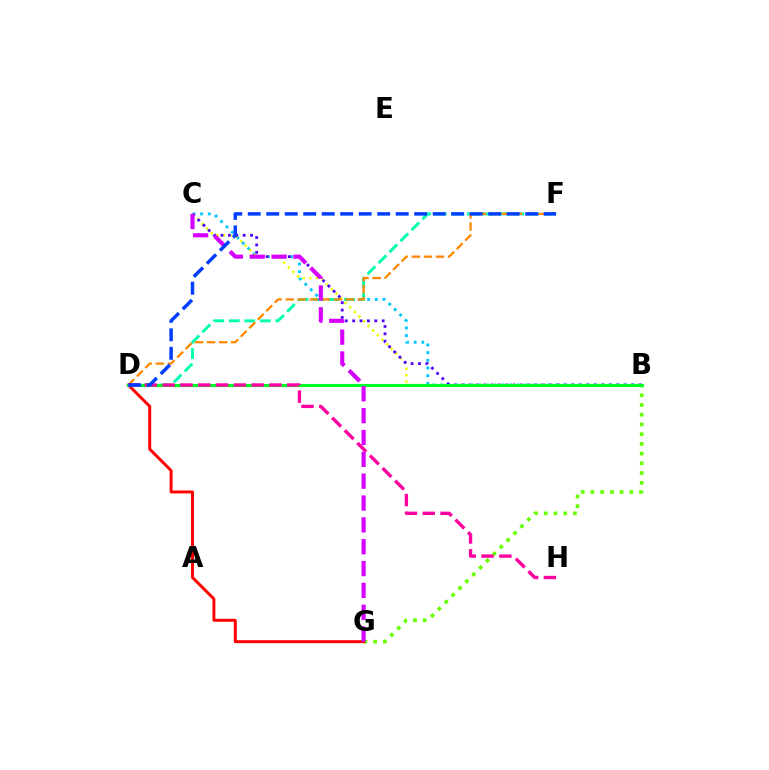{('B', 'C'): [{'color': '#00c7ff', 'line_style': 'dotted', 'thickness': 2.09}, {'color': '#eeff00', 'line_style': 'dotted', 'thickness': 1.77}, {'color': '#4f00ff', 'line_style': 'dotted', 'thickness': 2.01}], ('D', 'F'): [{'color': '#00ffaf', 'line_style': 'dashed', 'thickness': 2.11}, {'color': '#ff8800', 'line_style': 'dashed', 'thickness': 1.64}, {'color': '#003fff', 'line_style': 'dashed', 'thickness': 2.51}], ('B', 'G'): [{'color': '#66ff00', 'line_style': 'dotted', 'thickness': 2.64}], ('D', 'G'): [{'color': '#ff0000', 'line_style': 'solid', 'thickness': 2.12}], ('B', 'D'): [{'color': '#00ff27', 'line_style': 'solid', 'thickness': 2.24}], ('D', 'H'): [{'color': '#ff00a0', 'line_style': 'dashed', 'thickness': 2.42}], ('C', 'G'): [{'color': '#d600ff', 'line_style': 'dashed', 'thickness': 2.97}]}